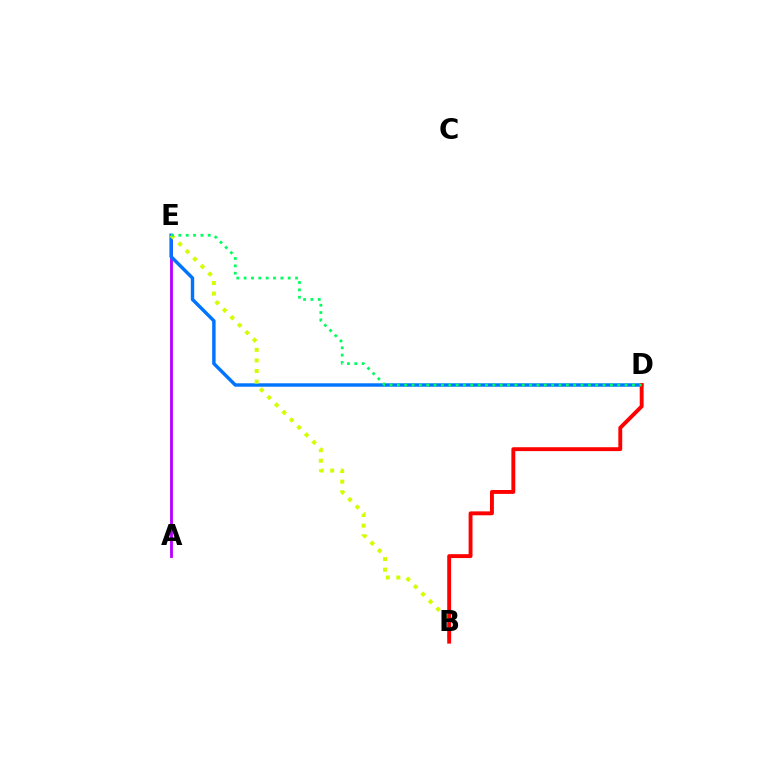{('A', 'E'): [{'color': '#b900ff', 'line_style': 'solid', 'thickness': 2.04}], ('D', 'E'): [{'color': '#0074ff', 'line_style': 'solid', 'thickness': 2.47}, {'color': '#00ff5c', 'line_style': 'dotted', 'thickness': 2.0}], ('B', 'E'): [{'color': '#d1ff00', 'line_style': 'dotted', 'thickness': 2.87}], ('B', 'D'): [{'color': '#ff0000', 'line_style': 'solid', 'thickness': 2.8}]}